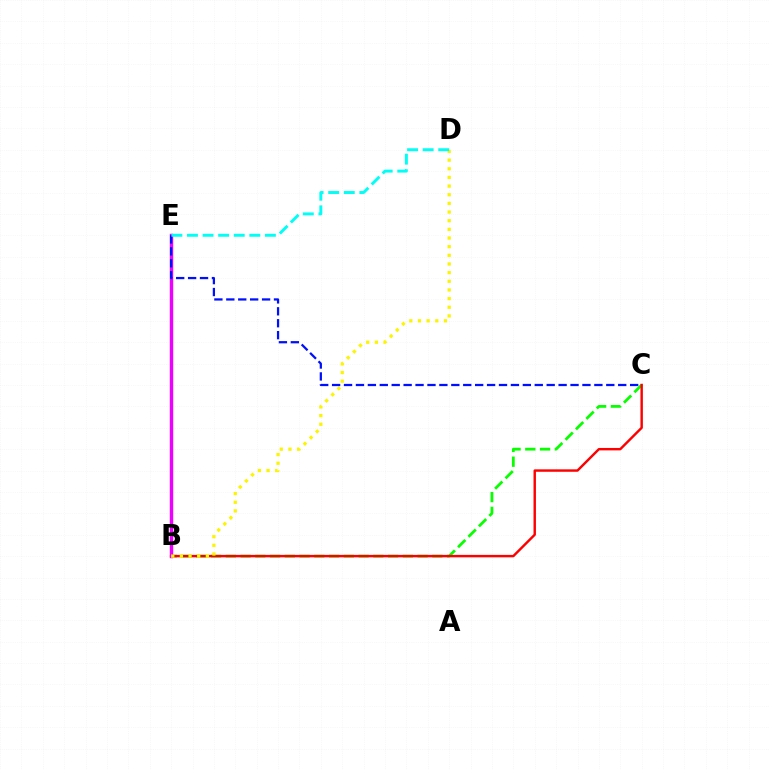{('B', 'C'): [{'color': '#08ff00', 'line_style': 'dashed', 'thickness': 2.0}, {'color': '#ff0000', 'line_style': 'solid', 'thickness': 1.75}], ('B', 'E'): [{'color': '#ee00ff', 'line_style': 'solid', 'thickness': 2.48}], ('B', 'D'): [{'color': '#fcf500', 'line_style': 'dotted', 'thickness': 2.35}], ('C', 'E'): [{'color': '#0010ff', 'line_style': 'dashed', 'thickness': 1.62}], ('D', 'E'): [{'color': '#00fff6', 'line_style': 'dashed', 'thickness': 2.12}]}